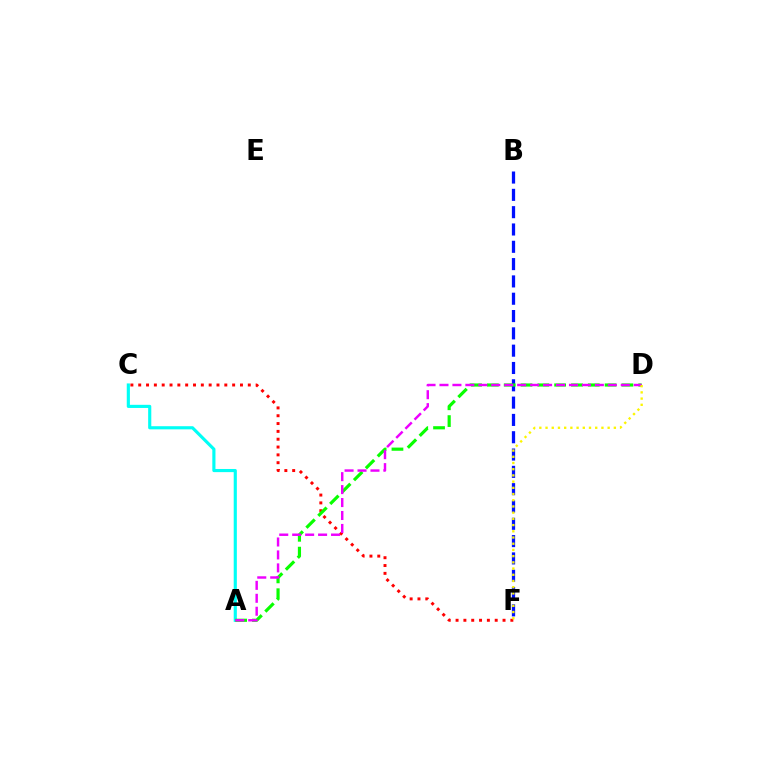{('C', 'F'): [{'color': '#ff0000', 'line_style': 'dotted', 'thickness': 2.13}], ('B', 'F'): [{'color': '#0010ff', 'line_style': 'dashed', 'thickness': 2.35}], ('A', 'C'): [{'color': '#00fff6', 'line_style': 'solid', 'thickness': 2.26}], ('A', 'D'): [{'color': '#08ff00', 'line_style': 'dashed', 'thickness': 2.28}, {'color': '#ee00ff', 'line_style': 'dashed', 'thickness': 1.76}], ('D', 'F'): [{'color': '#fcf500', 'line_style': 'dotted', 'thickness': 1.69}]}